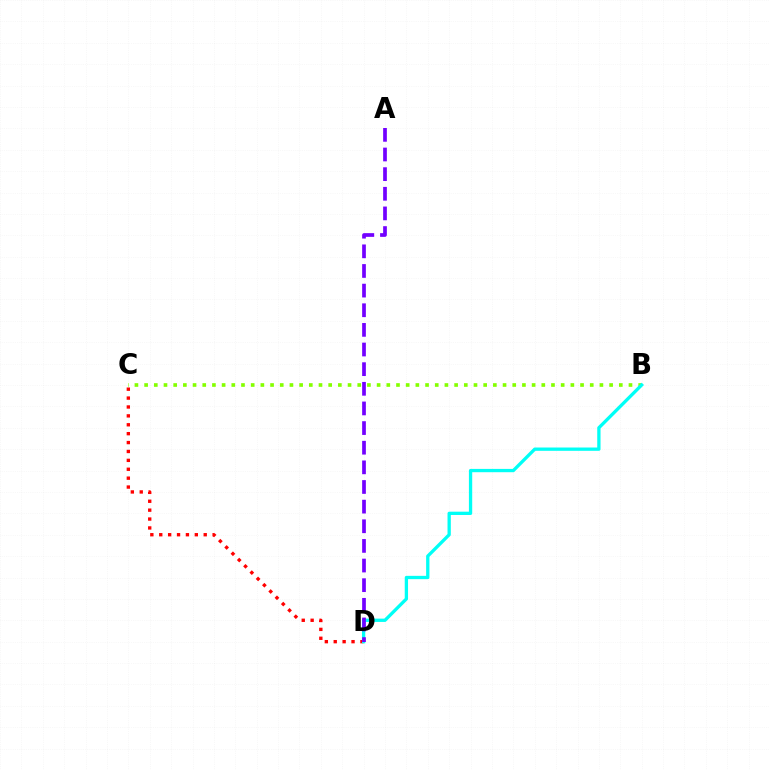{('B', 'C'): [{'color': '#84ff00', 'line_style': 'dotted', 'thickness': 2.63}], ('C', 'D'): [{'color': '#ff0000', 'line_style': 'dotted', 'thickness': 2.42}], ('B', 'D'): [{'color': '#00fff6', 'line_style': 'solid', 'thickness': 2.38}], ('A', 'D'): [{'color': '#7200ff', 'line_style': 'dashed', 'thickness': 2.67}]}